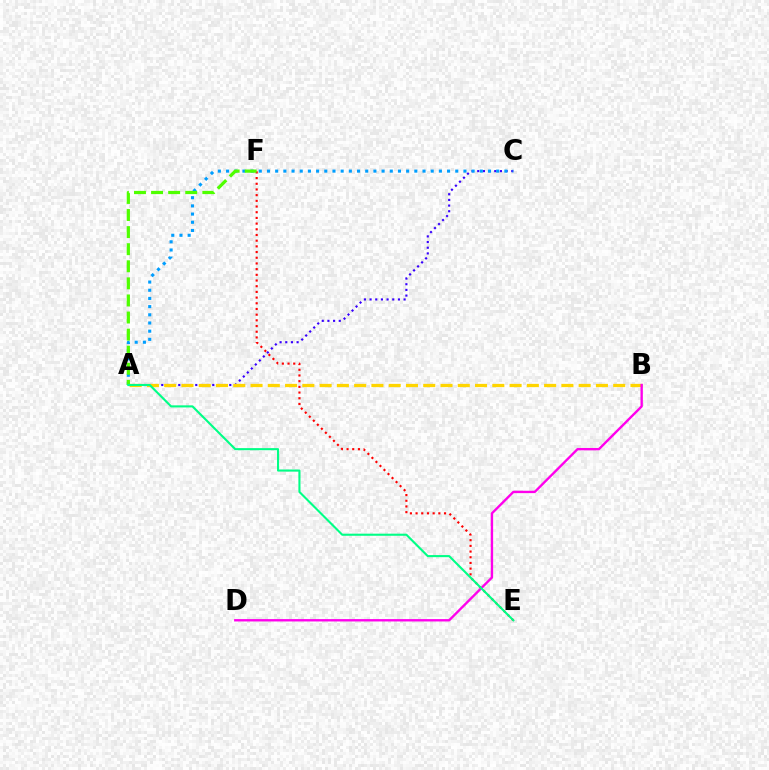{('A', 'C'): [{'color': '#3700ff', 'line_style': 'dotted', 'thickness': 1.54}, {'color': '#009eff', 'line_style': 'dotted', 'thickness': 2.22}], ('A', 'B'): [{'color': '#ffd500', 'line_style': 'dashed', 'thickness': 2.35}], ('E', 'F'): [{'color': '#ff0000', 'line_style': 'dotted', 'thickness': 1.55}], ('B', 'D'): [{'color': '#ff00ed', 'line_style': 'solid', 'thickness': 1.7}], ('A', 'F'): [{'color': '#4fff00', 'line_style': 'dashed', 'thickness': 2.32}], ('A', 'E'): [{'color': '#00ff86', 'line_style': 'solid', 'thickness': 1.51}]}